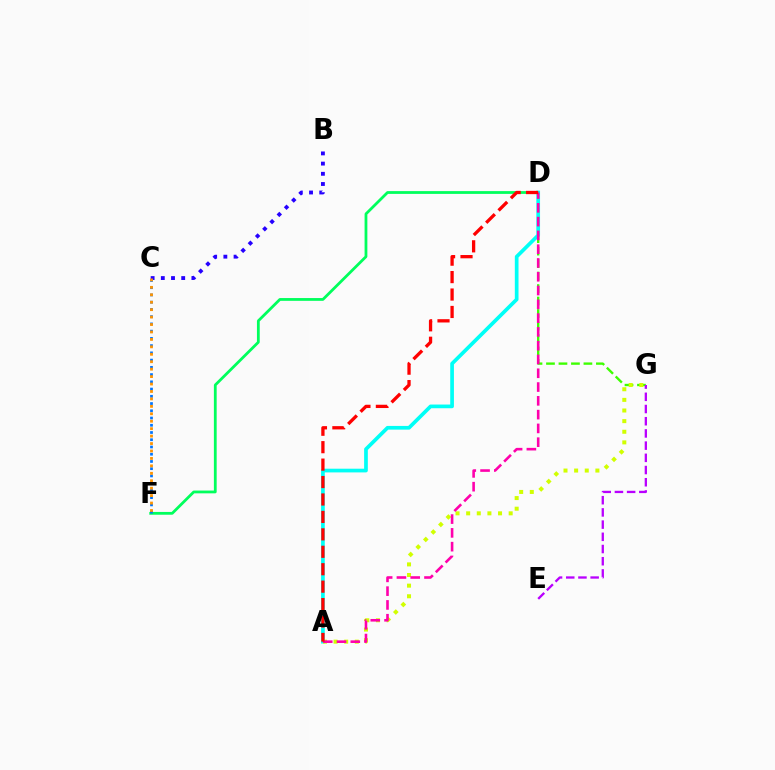{('B', 'C'): [{'color': '#2500ff', 'line_style': 'dotted', 'thickness': 2.77}], ('D', 'G'): [{'color': '#3dff00', 'line_style': 'dashed', 'thickness': 1.69}], ('D', 'F'): [{'color': '#00ff5c', 'line_style': 'solid', 'thickness': 2.0}], ('E', 'G'): [{'color': '#b900ff', 'line_style': 'dashed', 'thickness': 1.66}], ('A', 'D'): [{'color': '#00fff6', 'line_style': 'solid', 'thickness': 2.66}, {'color': '#ff00ac', 'line_style': 'dashed', 'thickness': 1.87}, {'color': '#ff0000', 'line_style': 'dashed', 'thickness': 2.37}], ('A', 'G'): [{'color': '#d1ff00', 'line_style': 'dotted', 'thickness': 2.89}], ('C', 'F'): [{'color': '#0074ff', 'line_style': 'dotted', 'thickness': 1.97}, {'color': '#ff9400', 'line_style': 'dotted', 'thickness': 2.02}]}